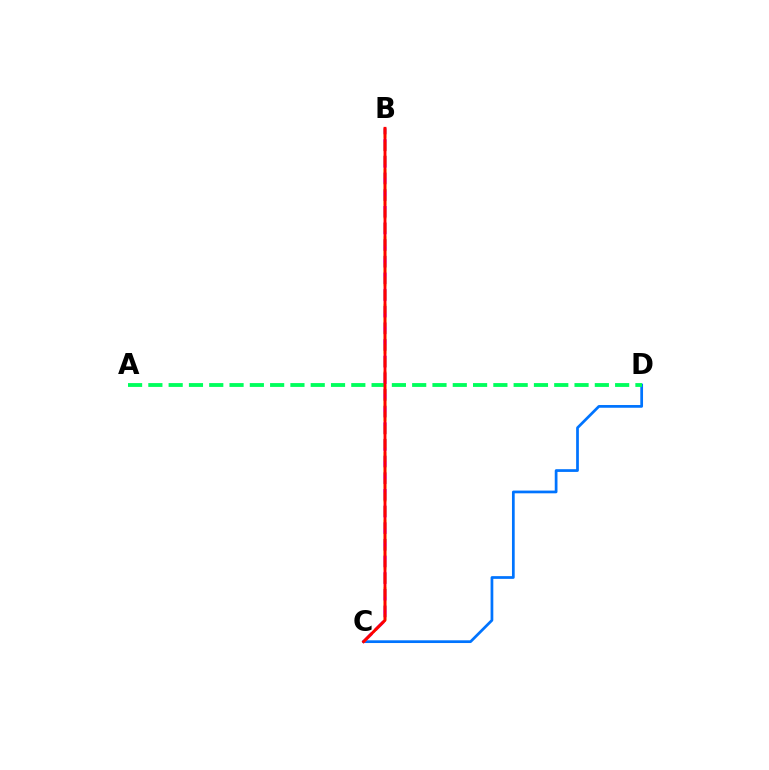{('C', 'D'): [{'color': '#0074ff', 'line_style': 'solid', 'thickness': 1.96}], ('B', 'C'): [{'color': '#b900ff', 'line_style': 'dashed', 'thickness': 2.26}, {'color': '#d1ff00', 'line_style': 'dashed', 'thickness': 1.83}, {'color': '#ff0000', 'line_style': 'solid', 'thickness': 2.09}], ('A', 'D'): [{'color': '#00ff5c', 'line_style': 'dashed', 'thickness': 2.76}]}